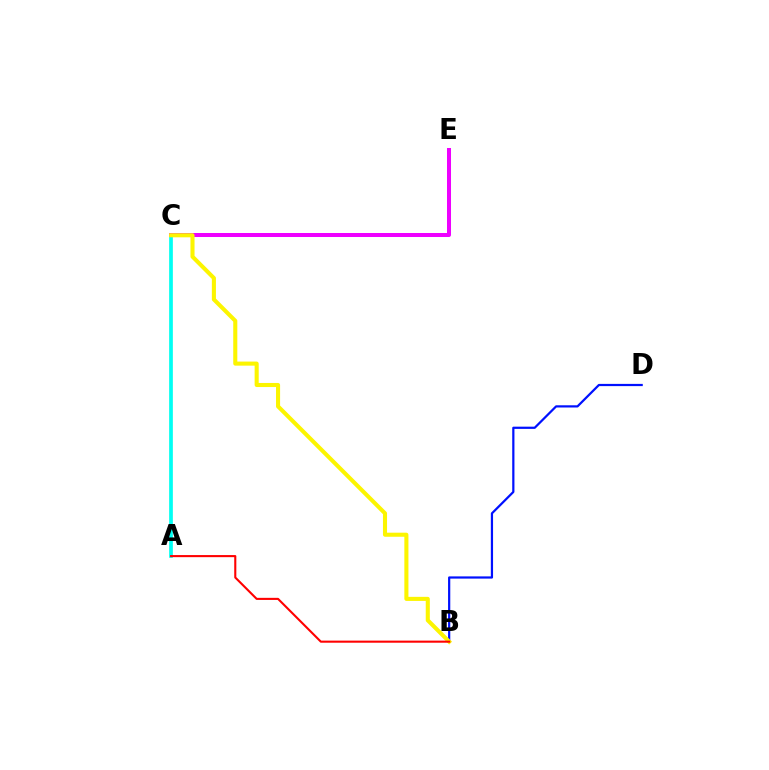{('A', 'C'): [{'color': '#08ff00', 'line_style': 'solid', 'thickness': 1.64}, {'color': '#00fff6', 'line_style': 'solid', 'thickness': 2.62}], ('B', 'D'): [{'color': '#0010ff', 'line_style': 'solid', 'thickness': 1.6}], ('C', 'E'): [{'color': '#ee00ff', 'line_style': 'solid', 'thickness': 2.88}], ('B', 'C'): [{'color': '#fcf500', 'line_style': 'solid', 'thickness': 2.93}], ('A', 'B'): [{'color': '#ff0000', 'line_style': 'solid', 'thickness': 1.51}]}